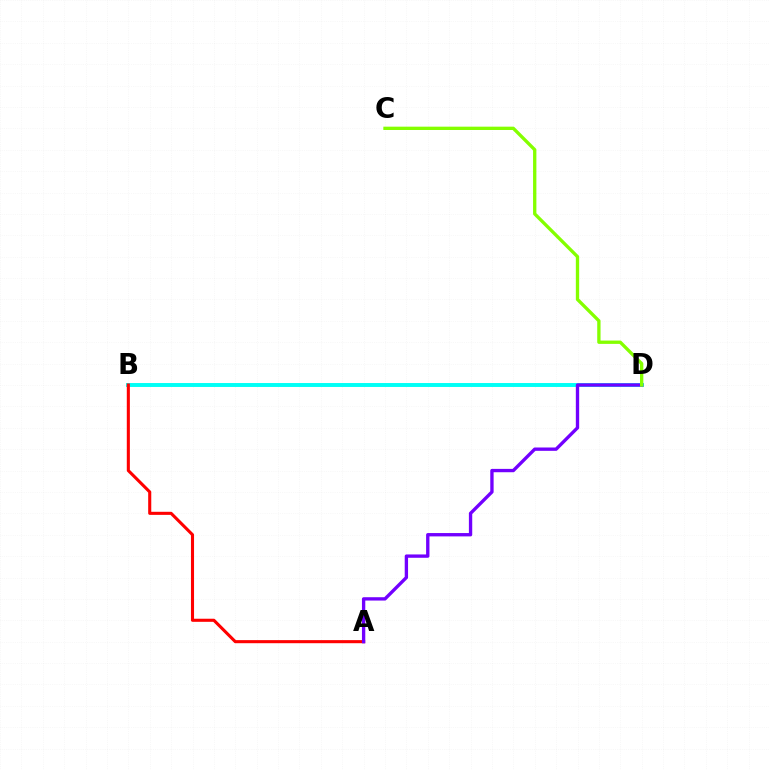{('B', 'D'): [{'color': '#00fff6', 'line_style': 'solid', 'thickness': 2.83}], ('A', 'B'): [{'color': '#ff0000', 'line_style': 'solid', 'thickness': 2.22}], ('A', 'D'): [{'color': '#7200ff', 'line_style': 'solid', 'thickness': 2.41}], ('C', 'D'): [{'color': '#84ff00', 'line_style': 'solid', 'thickness': 2.4}]}